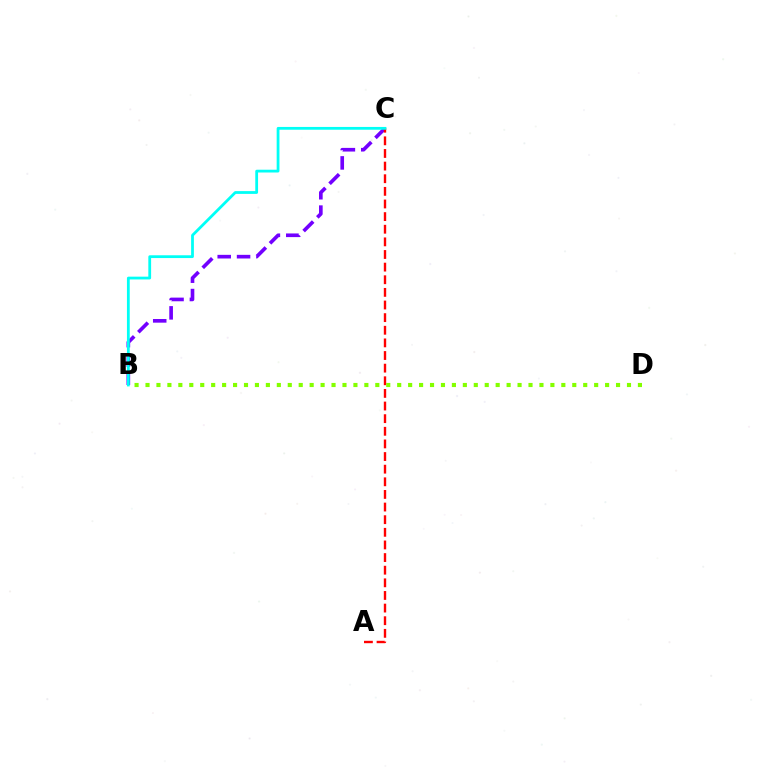{('B', 'C'): [{'color': '#7200ff', 'line_style': 'dashed', 'thickness': 2.63}, {'color': '#00fff6', 'line_style': 'solid', 'thickness': 2.0}], ('A', 'C'): [{'color': '#ff0000', 'line_style': 'dashed', 'thickness': 1.72}], ('B', 'D'): [{'color': '#84ff00', 'line_style': 'dotted', 'thickness': 2.97}]}